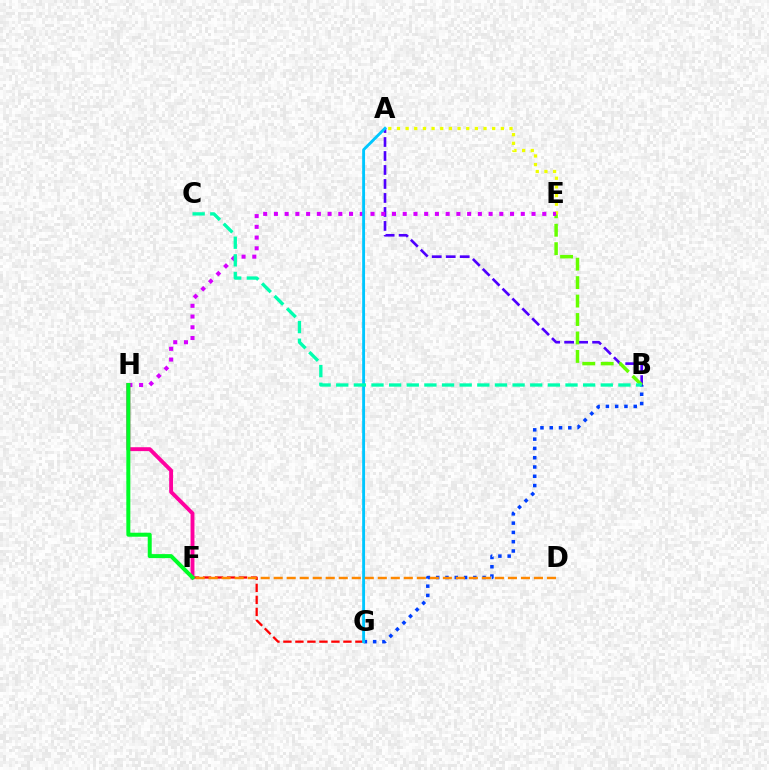{('B', 'G'): [{'color': '#003fff', 'line_style': 'dotted', 'thickness': 2.52}], ('A', 'B'): [{'color': '#4f00ff', 'line_style': 'dashed', 'thickness': 1.9}], ('B', 'E'): [{'color': '#66ff00', 'line_style': 'dashed', 'thickness': 2.51}], ('F', 'H'): [{'color': '#ff00a0', 'line_style': 'solid', 'thickness': 2.8}, {'color': '#00ff27', 'line_style': 'solid', 'thickness': 2.88}], ('A', 'E'): [{'color': '#eeff00', 'line_style': 'dotted', 'thickness': 2.35}], ('F', 'G'): [{'color': '#ff0000', 'line_style': 'dashed', 'thickness': 1.63}], ('E', 'H'): [{'color': '#d600ff', 'line_style': 'dotted', 'thickness': 2.92}], ('A', 'G'): [{'color': '#00c7ff', 'line_style': 'solid', 'thickness': 2.08}], ('D', 'F'): [{'color': '#ff8800', 'line_style': 'dashed', 'thickness': 1.77}], ('B', 'C'): [{'color': '#00ffaf', 'line_style': 'dashed', 'thickness': 2.4}]}